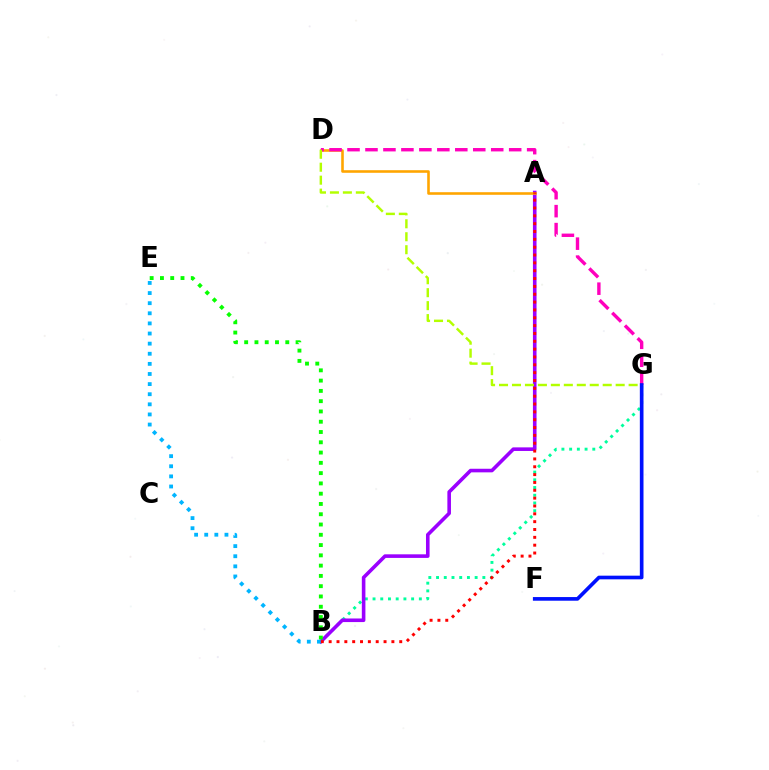{('B', 'G'): [{'color': '#00ff9d', 'line_style': 'dotted', 'thickness': 2.1}], ('A', 'B'): [{'color': '#9b00ff', 'line_style': 'solid', 'thickness': 2.59}, {'color': '#ff0000', 'line_style': 'dotted', 'thickness': 2.13}], ('A', 'D'): [{'color': '#ffa500', 'line_style': 'solid', 'thickness': 1.87}], ('B', 'E'): [{'color': '#08ff00', 'line_style': 'dotted', 'thickness': 2.79}, {'color': '#00b5ff', 'line_style': 'dotted', 'thickness': 2.75}], ('D', 'G'): [{'color': '#ff00bd', 'line_style': 'dashed', 'thickness': 2.44}, {'color': '#b3ff00', 'line_style': 'dashed', 'thickness': 1.76}], ('F', 'G'): [{'color': '#0010ff', 'line_style': 'solid', 'thickness': 2.63}]}